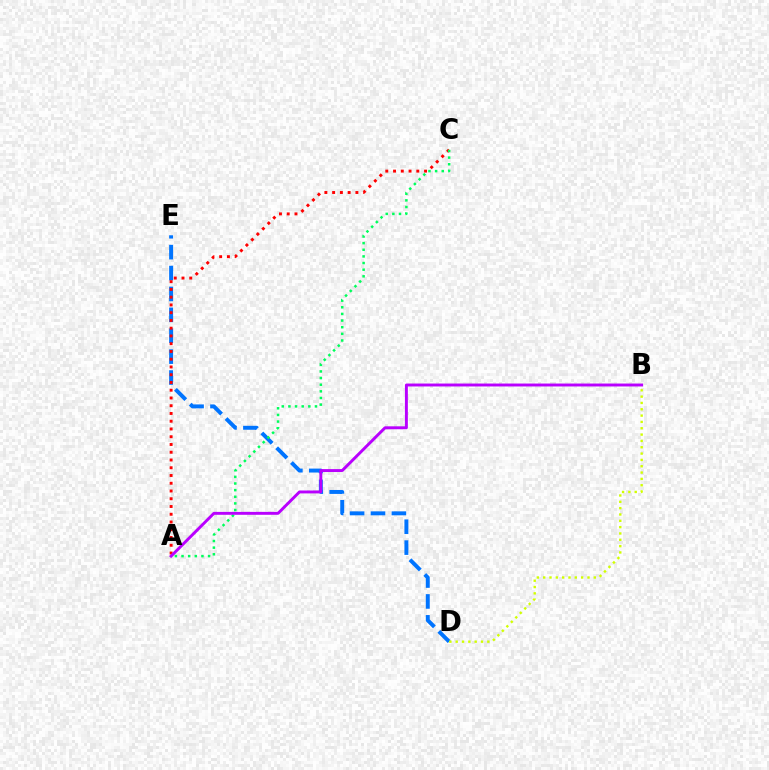{('D', 'E'): [{'color': '#0074ff', 'line_style': 'dashed', 'thickness': 2.84}], ('A', 'C'): [{'color': '#ff0000', 'line_style': 'dotted', 'thickness': 2.11}, {'color': '#00ff5c', 'line_style': 'dotted', 'thickness': 1.8}], ('B', 'D'): [{'color': '#d1ff00', 'line_style': 'dotted', 'thickness': 1.72}], ('A', 'B'): [{'color': '#b900ff', 'line_style': 'solid', 'thickness': 2.1}]}